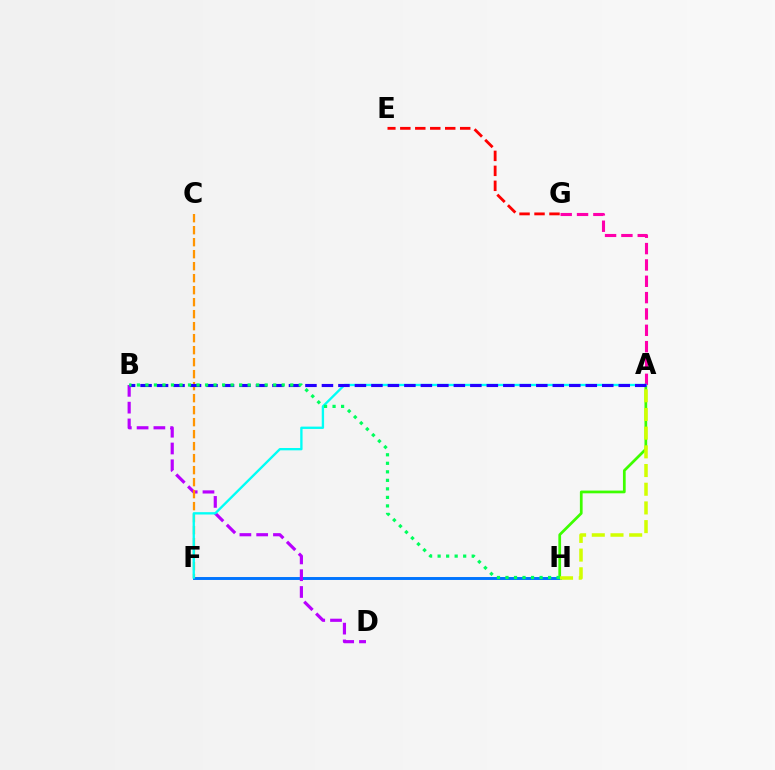{('F', 'H'): [{'color': '#0074ff', 'line_style': 'solid', 'thickness': 2.11}], ('A', 'H'): [{'color': '#3dff00', 'line_style': 'solid', 'thickness': 1.96}, {'color': '#d1ff00', 'line_style': 'dashed', 'thickness': 2.54}], ('A', 'G'): [{'color': '#ff00ac', 'line_style': 'dashed', 'thickness': 2.22}], ('B', 'D'): [{'color': '#b900ff', 'line_style': 'dashed', 'thickness': 2.28}], ('C', 'F'): [{'color': '#ff9400', 'line_style': 'dashed', 'thickness': 1.63}], ('A', 'F'): [{'color': '#00fff6', 'line_style': 'solid', 'thickness': 1.68}], ('A', 'B'): [{'color': '#2500ff', 'line_style': 'dashed', 'thickness': 2.24}], ('B', 'H'): [{'color': '#00ff5c', 'line_style': 'dotted', 'thickness': 2.32}], ('E', 'G'): [{'color': '#ff0000', 'line_style': 'dashed', 'thickness': 2.03}]}